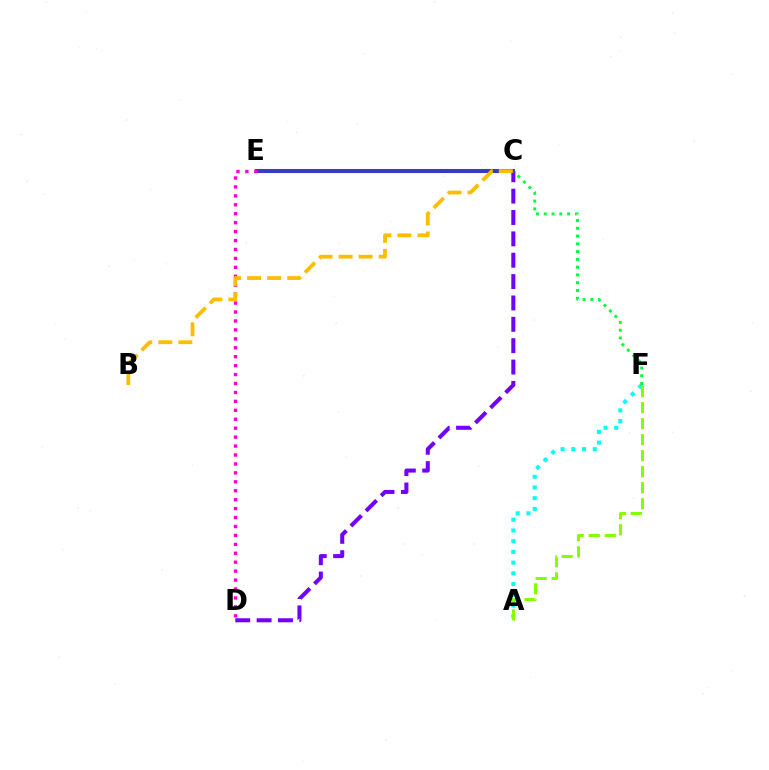{('A', 'F'): [{'color': '#00fff6', 'line_style': 'dotted', 'thickness': 2.91}, {'color': '#84ff00', 'line_style': 'dashed', 'thickness': 2.18}], ('C', 'E'): [{'color': '#ff0000', 'line_style': 'solid', 'thickness': 2.93}, {'color': '#004bff', 'line_style': 'solid', 'thickness': 1.84}], ('C', 'D'): [{'color': '#7200ff', 'line_style': 'dashed', 'thickness': 2.9}], ('C', 'F'): [{'color': '#00ff39', 'line_style': 'dotted', 'thickness': 2.11}], ('D', 'E'): [{'color': '#ff00cf', 'line_style': 'dotted', 'thickness': 2.43}], ('B', 'C'): [{'color': '#ffbd00', 'line_style': 'dashed', 'thickness': 2.73}]}